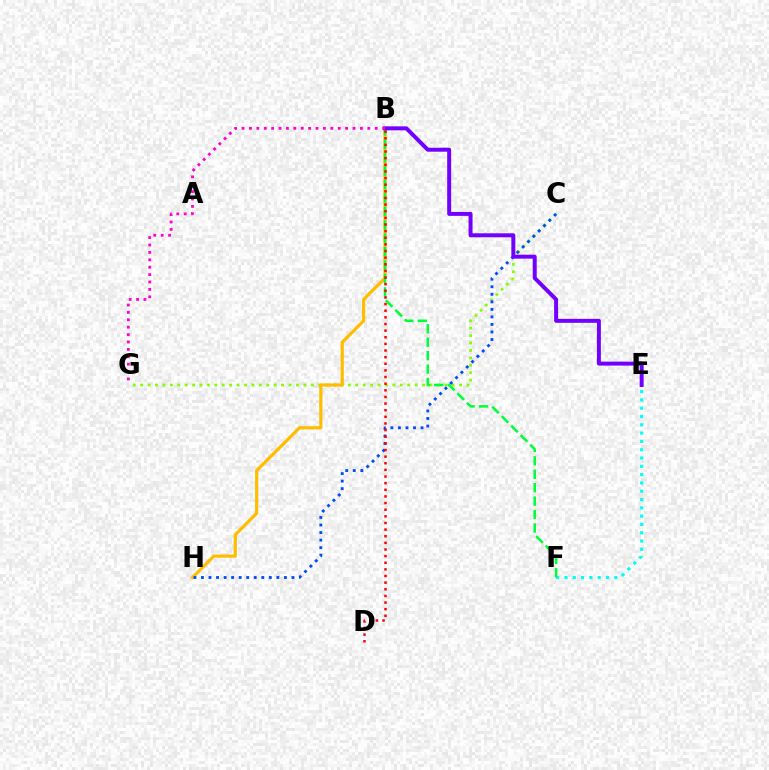{('C', 'G'): [{'color': '#84ff00', 'line_style': 'dotted', 'thickness': 2.02}], ('B', 'H'): [{'color': '#ffbd00', 'line_style': 'solid', 'thickness': 2.3}], ('E', 'F'): [{'color': '#00fff6', 'line_style': 'dotted', 'thickness': 2.26}], ('C', 'H'): [{'color': '#004bff', 'line_style': 'dotted', 'thickness': 2.05}], ('B', 'F'): [{'color': '#00ff39', 'line_style': 'dashed', 'thickness': 1.82}], ('B', 'D'): [{'color': '#ff0000', 'line_style': 'dotted', 'thickness': 1.8}], ('B', 'E'): [{'color': '#7200ff', 'line_style': 'solid', 'thickness': 2.86}], ('B', 'G'): [{'color': '#ff00cf', 'line_style': 'dotted', 'thickness': 2.01}]}